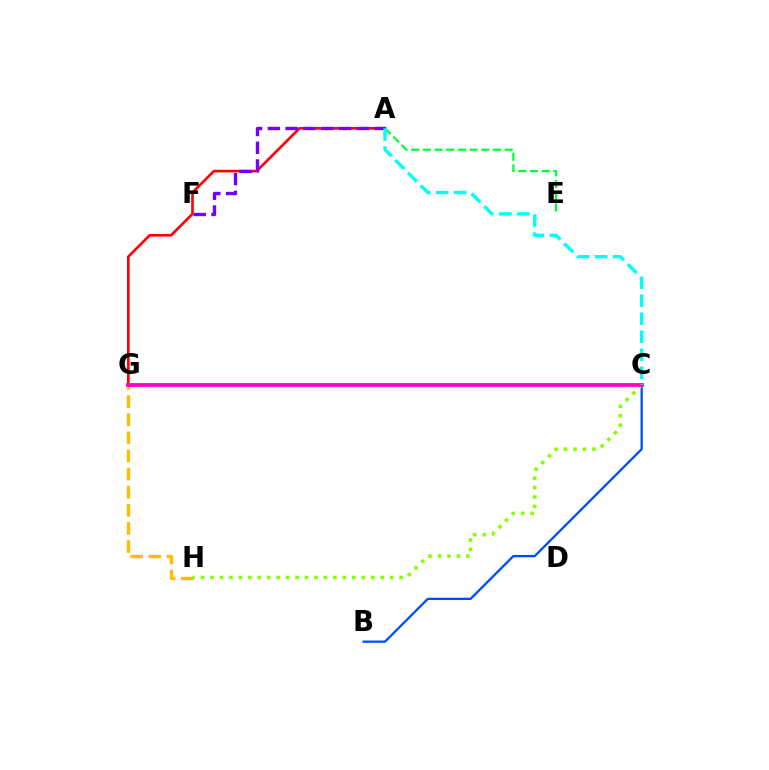{('A', 'G'): [{'color': '#ff0000', 'line_style': 'solid', 'thickness': 1.9}], ('G', 'H'): [{'color': '#ffbd00', 'line_style': 'dashed', 'thickness': 2.46}], ('B', 'C'): [{'color': '#004bff', 'line_style': 'solid', 'thickness': 1.64}], ('A', 'E'): [{'color': '#00ff39', 'line_style': 'dashed', 'thickness': 1.59}], ('C', 'H'): [{'color': '#84ff00', 'line_style': 'dotted', 'thickness': 2.57}], ('C', 'G'): [{'color': '#ff00cf', 'line_style': 'solid', 'thickness': 2.75}], ('A', 'F'): [{'color': '#7200ff', 'line_style': 'dashed', 'thickness': 2.42}], ('A', 'C'): [{'color': '#00fff6', 'line_style': 'dashed', 'thickness': 2.45}]}